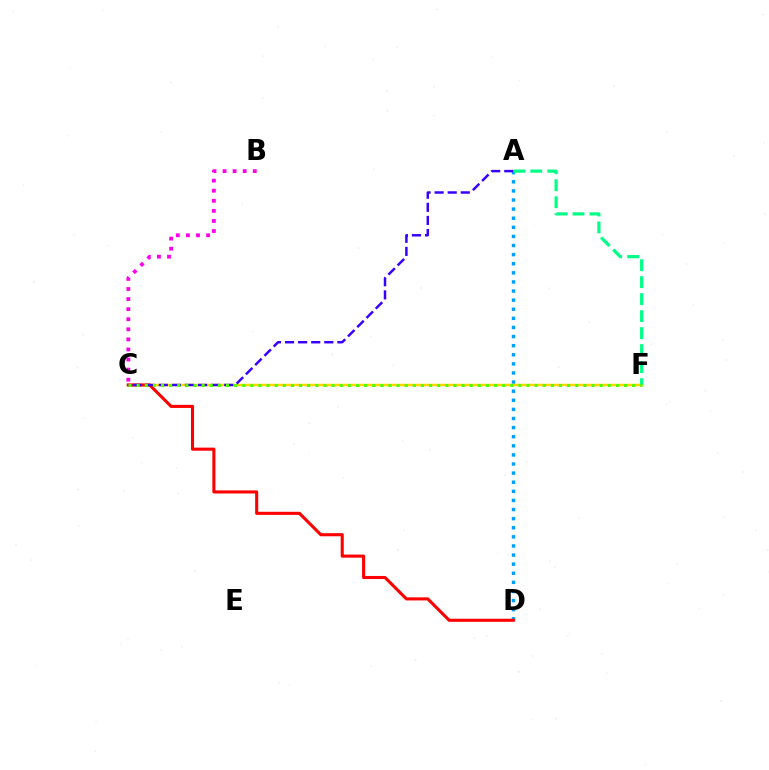{('A', 'D'): [{'color': '#009eff', 'line_style': 'dotted', 'thickness': 2.47}], ('C', 'F'): [{'color': '#ffd500', 'line_style': 'solid', 'thickness': 1.8}, {'color': '#4fff00', 'line_style': 'dotted', 'thickness': 2.21}], ('C', 'D'): [{'color': '#ff0000', 'line_style': 'solid', 'thickness': 2.22}], ('A', 'F'): [{'color': '#00ff86', 'line_style': 'dashed', 'thickness': 2.31}], ('A', 'C'): [{'color': '#3700ff', 'line_style': 'dashed', 'thickness': 1.78}], ('B', 'C'): [{'color': '#ff00ed', 'line_style': 'dotted', 'thickness': 2.74}]}